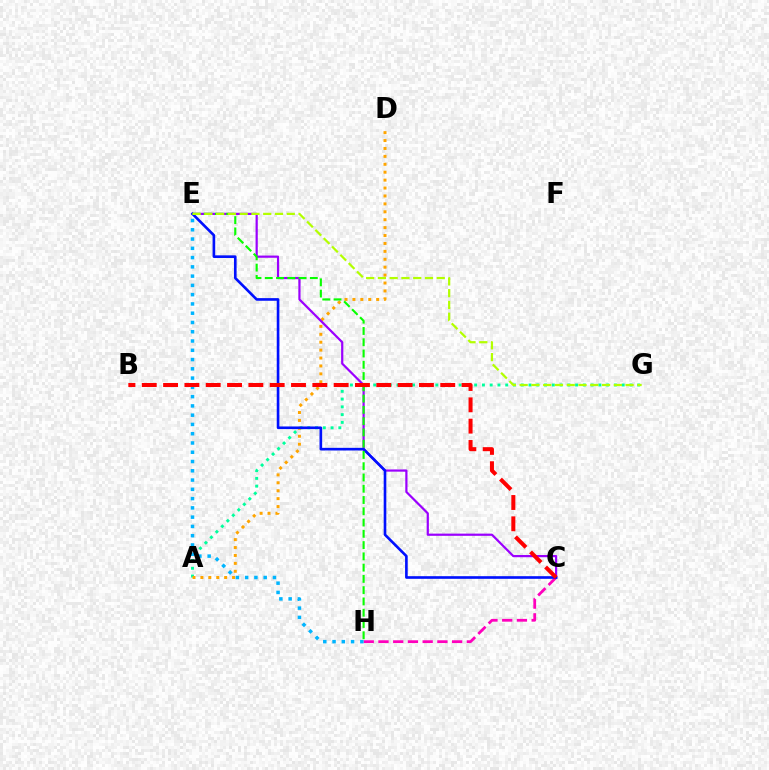{('A', 'G'): [{'color': '#00ff9d', 'line_style': 'dotted', 'thickness': 2.11}], ('C', 'H'): [{'color': '#ff00bd', 'line_style': 'dashed', 'thickness': 2.0}], ('A', 'D'): [{'color': '#ffa500', 'line_style': 'dotted', 'thickness': 2.15}], ('E', 'H'): [{'color': '#00b5ff', 'line_style': 'dotted', 'thickness': 2.52}, {'color': '#08ff00', 'line_style': 'dashed', 'thickness': 1.53}], ('C', 'E'): [{'color': '#9b00ff', 'line_style': 'solid', 'thickness': 1.59}, {'color': '#0010ff', 'line_style': 'solid', 'thickness': 1.9}], ('E', 'G'): [{'color': '#b3ff00', 'line_style': 'dashed', 'thickness': 1.6}], ('B', 'C'): [{'color': '#ff0000', 'line_style': 'dashed', 'thickness': 2.9}]}